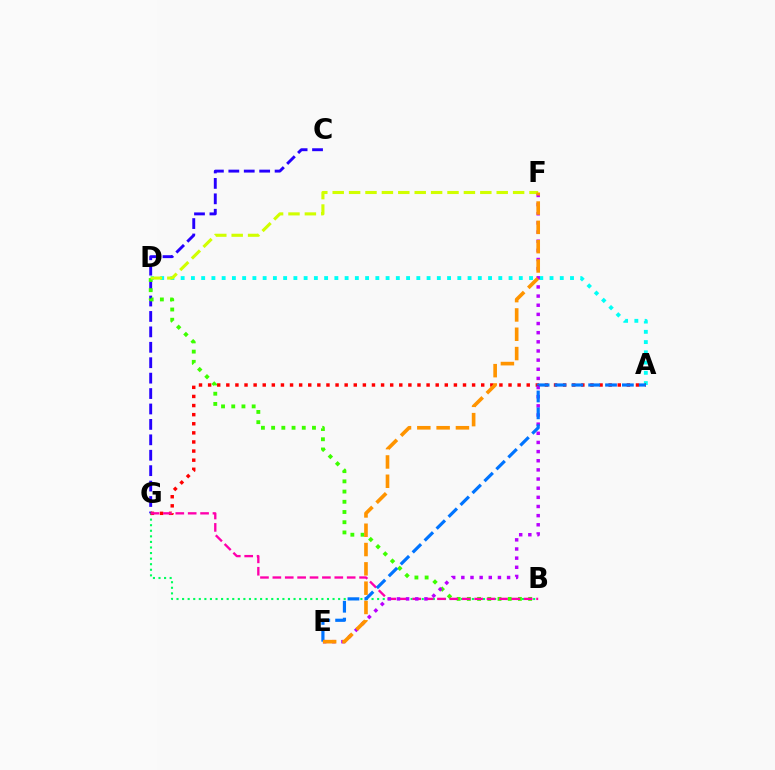{('B', 'G'): [{'color': '#00ff5c', 'line_style': 'dotted', 'thickness': 1.51}, {'color': '#ff00ac', 'line_style': 'dashed', 'thickness': 1.68}], ('A', 'D'): [{'color': '#00fff6', 'line_style': 'dotted', 'thickness': 2.78}], ('C', 'G'): [{'color': '#2500ff', 'line_style': 'dashed', 'thickness': 2.09}], ('A', 'G'): [{'color': '#ff0000', 'line_style': 'dotted', 'thickness': 2.47}], ('B', 'D'): [{'color': '#3dff00', 'line_style': 'dotted', 'thickness': 2.77}], ('D', 'F'): [{'color': '#d1ff00', 'line_style': 'dashed', 'thickness': 2.23}], ('E', 'F'): [{'color': '#b900ff', 'line_style': 'dotted', 'thickness': 2.49}, {'color': '#ff9400', 'line_style': 'dashed', 'thickness': 2.62}], ('A', 'E'): [{'color': '#0074ff', 'line_style': 'dashed', 'thickness': 2.29}]}